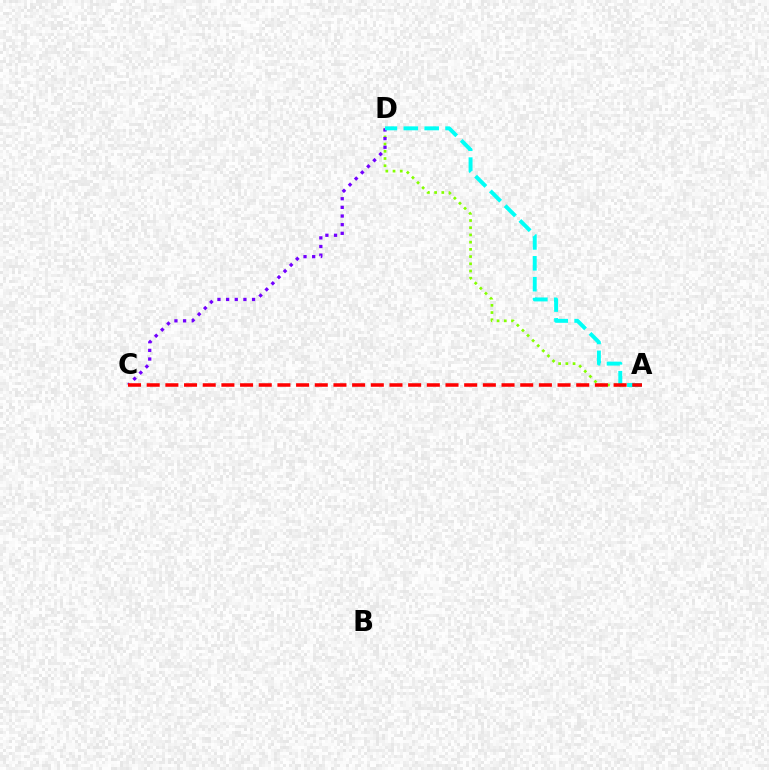{('A', 'D'): [{'color': '#84ff00', 'line_style': 'dotted', 'thickness': 1.96}, {'color': '#00fff6', 'line_style': 'dashed', 'thickness': 2.84}], ('C', 'D'): [{'color': '#7200ff', 'line_style': 'dotted', 'thickness': 2.35}], ('A', 'C'): [{'color': '#ff0000', 'line_style': 'dashed', 'thickness': 2.54}]}